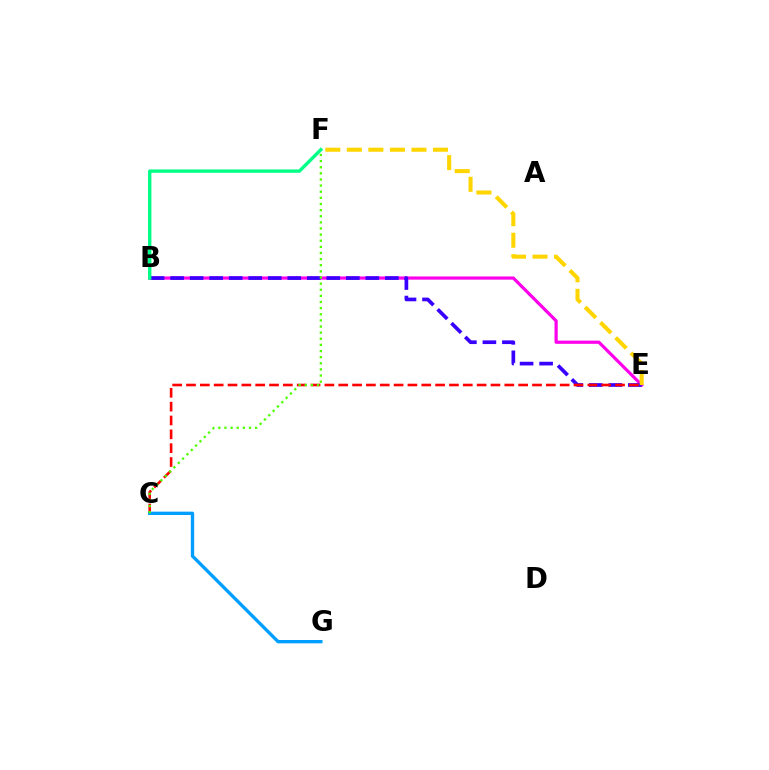{('B', 'E'): [{'color': '#ff00ed', 'line_style': 'solid', 'thickness': 2.31}, {'color': '#3700ff', 'line_style': 'dashed', 'thickness': 2.65}], ('C', 'E'): [{'color': '#ff0000', 'line_style': 'dashed', 'thickness': 1.88}], ('C', 'G'): [{'color': '#009eff', 'line_style': 'solid', 'thickness': 2.4}], ('C', 'F'): [{'color': '#4fff00', 'line_style': 'dotted', 'thickness': 1.66}], ('E', 'F'): [{'color': '#ffd500', 'line_style': 'dashed', 'thickness': 2.93}], ('B', 'F'): [{'color': '#00ff86', 'line_style': 'solid', 'thickness': 2.43}]}